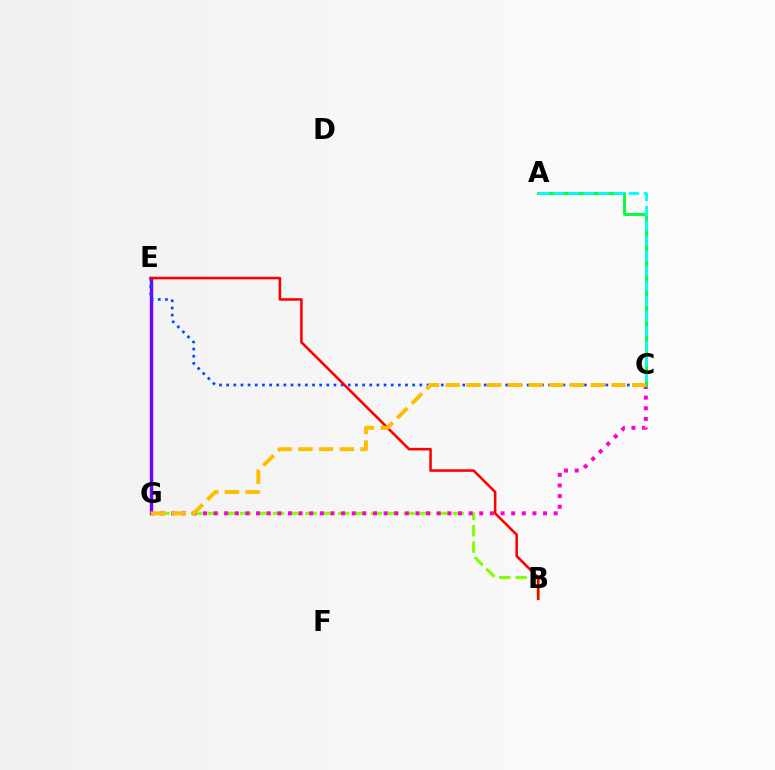{('B', 'G'): [{'color': '#84ff00', 'line_style': 'dashed', 'thickness': 2.22}], ('E', 'G'): [{'color': '#7200ff', 'line_style': 'solid', 'thickness': 2.45}], ('C', 'G'): [{'color': '#ff00cf', 'line_style': 'dotted', 'thickness': 2.89}, {'color': '#ffbd00', 'line_style': 'dashed', 'thickness': 2.81}], ('C', 'E'): [{'color': '#004bff', 'line_style': 'dotted', 'thickness': 1.94}], ('B', 'E'): [{'color': '#ff0000', 'line_style': 'solid', 'thickness': 1.85}], ('A', 'C'): [{'color': '#00ff39', 'line_style': 'solid', 'thickness': 2.08}, {'color': '#00fff6', 'line_style': 'dashed', 'thickness': 2.04}]}